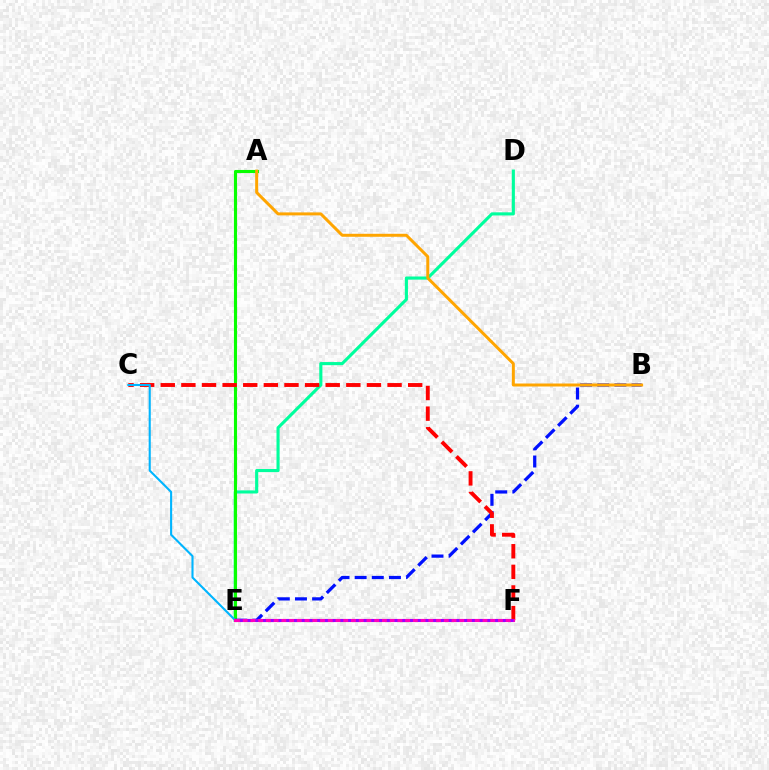{('D', 'E'): [{'color': '#00ff9d', 'line_style': 'solid', 'thickness': 2.24}], ('A', 'E'): [{'color': '#08ff00', 'line_style': 'solid', 'thickness': 2.24}], ('B', 'E'): [{'color': '#0010ff', 'line_style': 'dashed', 'thickness': 2.33}], ('C', 'F'): [{'color': '#ff0000', 'line_style': 'dashed', 'thickness': 2.8}], ('E', 'F'): [{'color': '#b3ff00', 'line_style': 'dotted', 'thickness': 2.02}, {'color': '#ff00bd', 'line_style': 'solid', 'thickness': 2.27}, {'color': '#9b00ff', 'line_style': 'dotted', 'thickness': 2.1}], ('C', 'E'): [{'color': '#00b5ff', 'line_style': 'solid', 'thickness': 1.51}], ('A', 'B'): [{'color': '#ffa500', 'line_style': 'solid', 'thickness': 2.15}]}